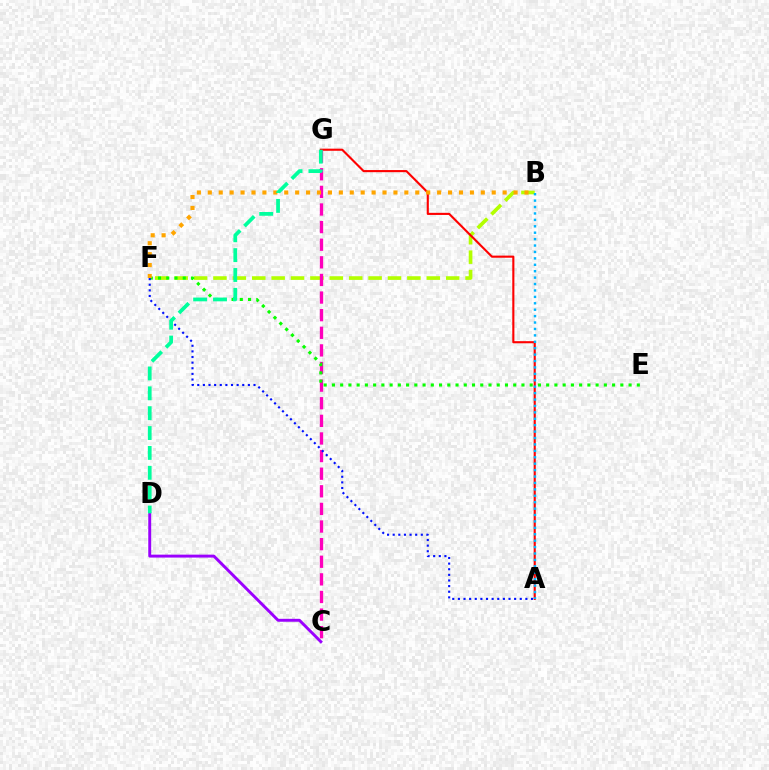{('C', 'D'): [{'color': '#9b00ff', 'line_style': 'solid', 'thickness': 2.1}], ('B', 'F'): [{'color': '#b3ff00', 'line_style': 'dashed', 'thickness': 2.63}, {'color': '#ffa500', 'line_style': 'dotted', 'thickness': 2.97}], ('A', 'G'): [{'color': '#ff0000', 'line_style': 'solid', 'thickness': 1.52}], ('C', 'G'): [{'color': '#ff00bd', 'line_style': 'dashed', 'thickness': 2.39}], ('E', 'F'): [{'color': '#08ff00', 'line_style': 'dotted', 'thickness': 2.24}], ('A', 'B'): [{'color': '#00b5ff', 'line_style': 'dotted', 'thickness': 1.74}], ('A', 'F'): [{'color': '#0010ff', 'line_style': 'dotted', 'thickness': 1.53}], ('D', 'G'): [{'color': '#00ff9d', 'line_style': 'dashed', 'thickness': 2.7}]}